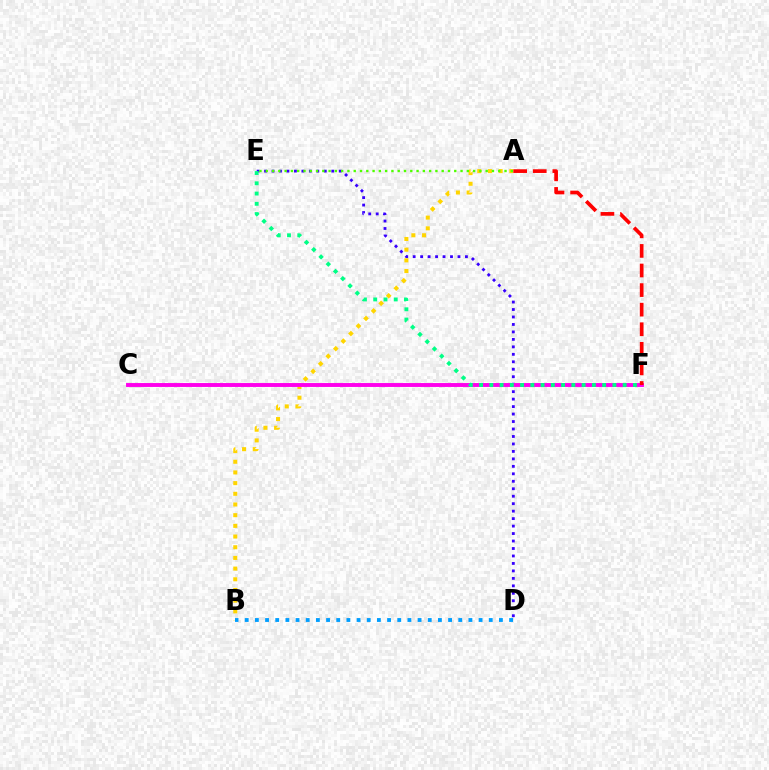{('D', 'E'): [{'color': '#3700ff', 'line_style': 'dotted', 'thickness': 2.03}], ('A', 'B'): [{'color': '#ffd500', 'line_style': 'dotted', 'thickness': 2.9}], ('C', 'F'): [{'color': '#ff00ed', 'line_style': 'solid', 'thickness': 2.81}], ('E', 'F'): [{'color': '#00ff86', 'line_style': 'dotted', 'thickness': 2.79}], ('A', 'F'): [{'color': '#ff0000', 'line_style': 'dashed', 'thickness': 2.66}], ('B', 'D'): [{'color': '#009eff', 'line_style': 'dotted', 'thickness': 2.76}], ('A', 'E'): [{'color': '#4fff00', 'line_style': 'dotted', 'thickness': 1.71}]}